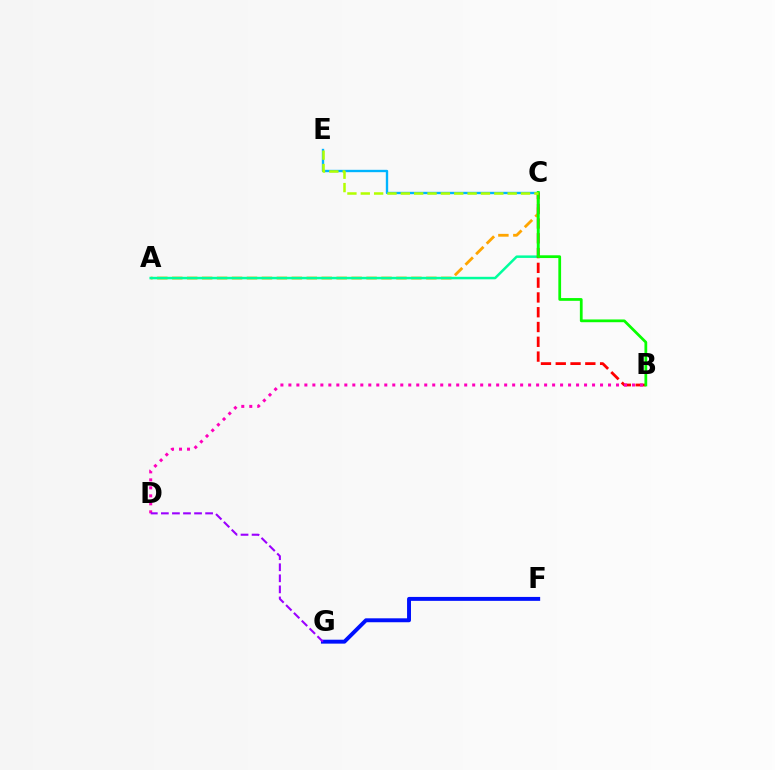{('A', 'C'): [{'color': '#ffa500', 'line_style': 'dashed', 'thickness': 2.03}, {'color': '#00ff9d', 'line_style': 'solid', 'thickness': 1.8}], ('C', 'E'): [{'color': '#00b5ff', 'line_style': 'solid', 'thickness': 1.7}, {'color': '#b3ff00', 'line_style': 'dashed', 'thickness': 1.81}], ('B', 'C'): [{'color': '#ff0000', 'line_style': 'dashed', 'thickness': 2.01}, {'color': '#08ff00', 'line_style': 'solid', 'thickness': 1.98}], ('B', 'D'): [{'color': '#ff00bd', 'line_style': 'dotted', 'thickness': 2.17}], ('F', 'G'): [{'color': '#0010ff', 'line_style': 'solid', 'thickness': 2.83}], ('D', 'G'): [{'color': '#9b00ff', 'line_style': 'dashed', 'thickness': 1.5}]}